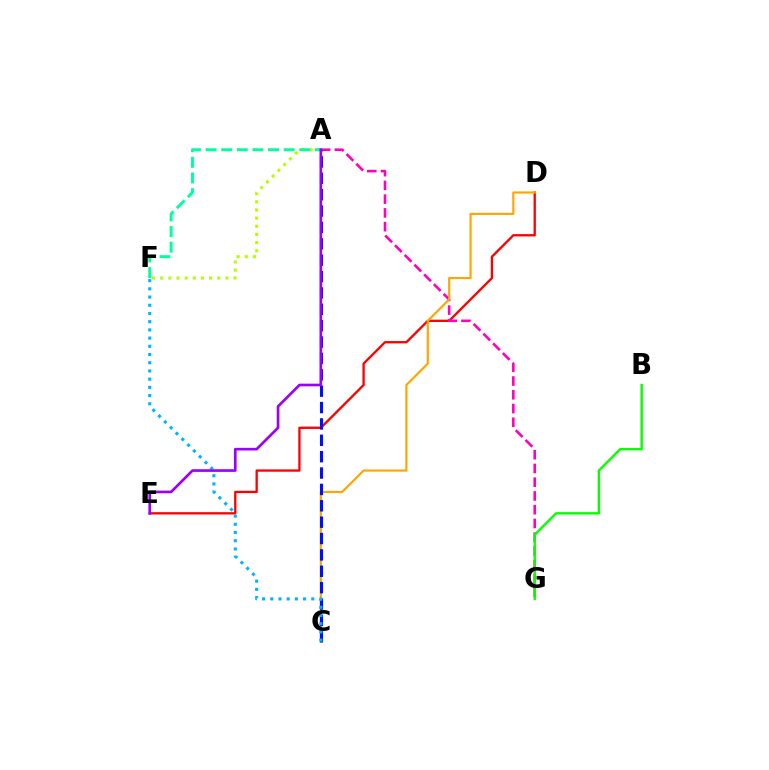{('D', 'E'): [{'color': '#ff0000', 'line_style': 'solid', 'thickness': 1.67}], ('A', 'G'): [{'color': '#ff00bd', 'line_style': 'dashed', 'thickness': 1.87}], ('C', 'D'): [{'color': '#ffa500', 'line_style': 'solid', 'thickness': 1.55}], ('A', 'C'): [{'color': '#0010ff', 'line_style': 'dashed', 'thickness': 2.22}], ('C', 'F'): [{'color': '#00b5ff', 'line_style': 'dotted', 'thickness': 2.23}], ('A', 'F'): [{'color': '#b3ff00', 'line_style': 'dotted', 'thickness': 2.21}, {'color': '#00ff9d', 'line_style': 'dashed', 'thickness': 2.12}], ('B', 'G'): [{'color': '#08ff00', 'line_style': 'solid', 'thickness': 1.74}], ('A', 'E'): [{'color': '#9b00ff', 'line_style': 'solid', 'thickness': 1.92}]}